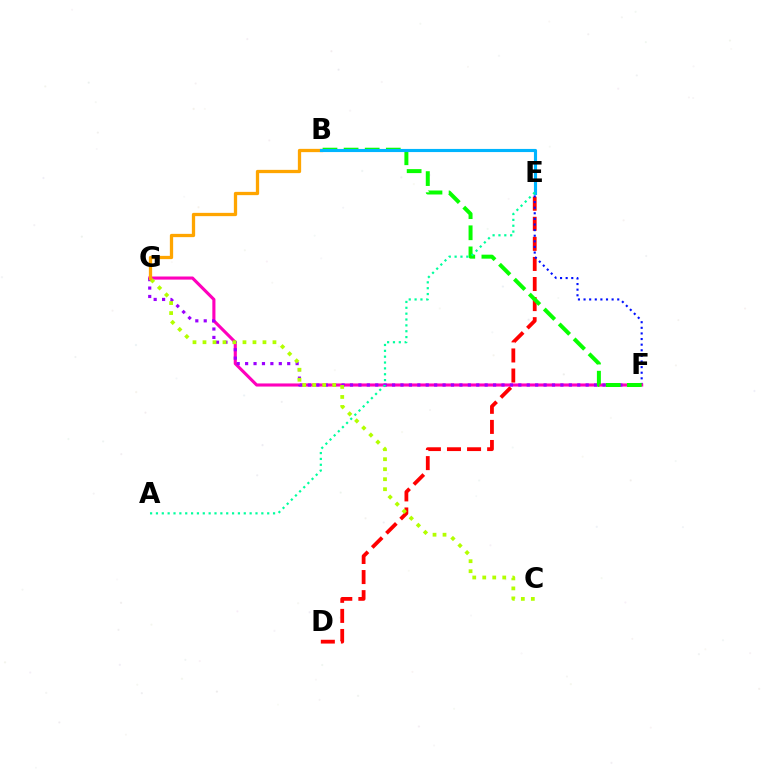{('D', 'E'): [{'color': '#ff0000', 'line_style': 'dashed', 'thickness': 2.73}], ('E', 'F'): [{'color': '#0010ff', 'line_style': 'dotted', 'thickness': 1.52}], ('F', 'G'): [{'color': '#ff00bd', 'line_style': 'solid', 'thickness': 2.24}, {'color': '#9b00ff', 'line_style': 'dotted', 'thickness': 2.29}], ('C', 'G'): [{'color': '#b3ff00', 'line_style': 'dotted', 'thickness': 2.72}], ('B', 'F'): [{'color': '#08ff00', 'line_style': 'dashed', 'thickness': 2.87}], ('B', 'G'): [{'color': '#ffa500', 'line_style': 'solid', 'thickness': 2.36}], ('B', 'E'): [{'color': '#00b5ff', 'line_style': 'solid', 'thickness': 2.26}], ('A', 'E'): [{'color': '#00ff9d', 'line_style': 'dotted', 'thickness': 1.59}]}